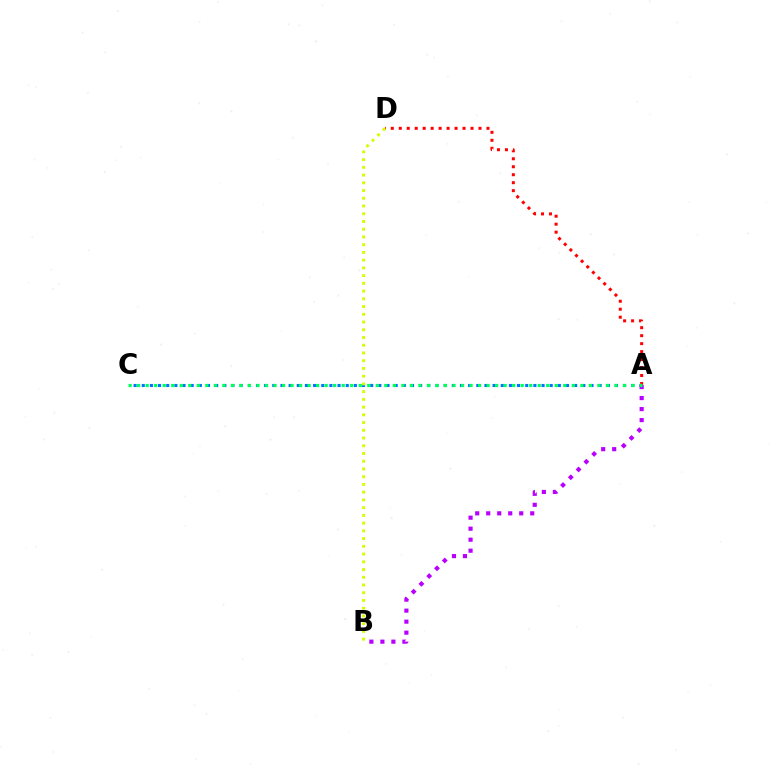{('A', 'C'): [{'color': '#0074ff', 'line_style': 'dotted', 'thickness': 2.22}, {'color': '#00ff5c', 'line_style': 'dotted', 'thickness': 2.32}], ('A', 'B'): [{'color': '#b900ff', 'line_style': 'dotted', 'thickness': 2.99}], ('A', 'D'): [{'color': '#ff0000', 'line_style': 'dotted', 'thickness': 2.17}], ('B', 'D'): [{'color': '#d1ff00', 'line_style': 'dotted', 'thickness': 2.1}]}